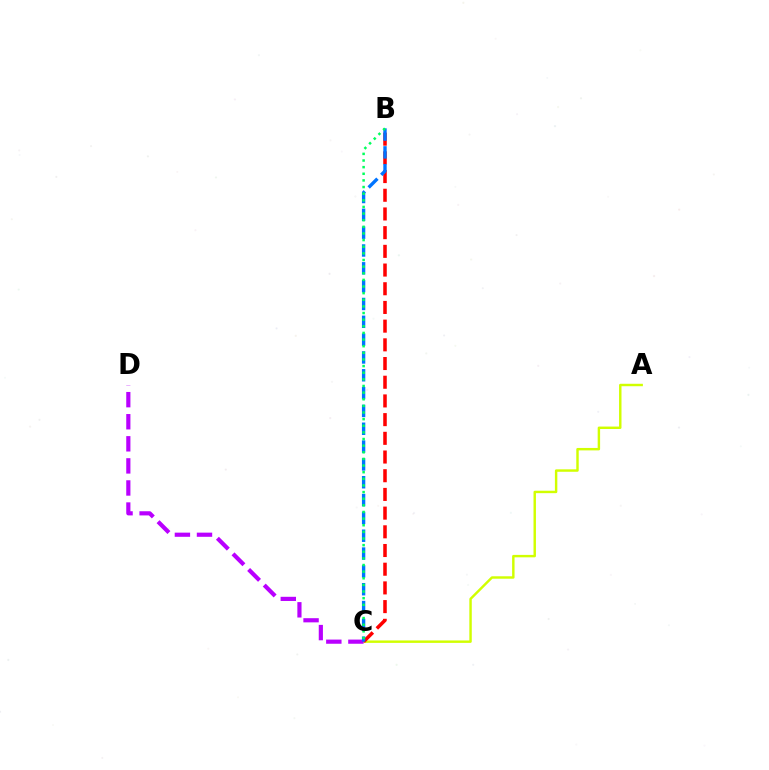{('A', 'C'): [{'color': '#d1ff00', 'line_style': 'solid', 'thickness': 1.75}], ('C', 'D'): [{'color': '#b900ff', 'line_style': 'dashed', 'thickness': 3.0}], ('B', 'C'): [{'color': '#ff0000', 'line_style': 'dashed', 'thickness': 2.54}, {'color': '#0074ff', 'line_style': 'dashed', 'thickness': 2.42}, {'color': '#00ff5c', 'line_style': 'dotted', 'thickness': 1.8}]}